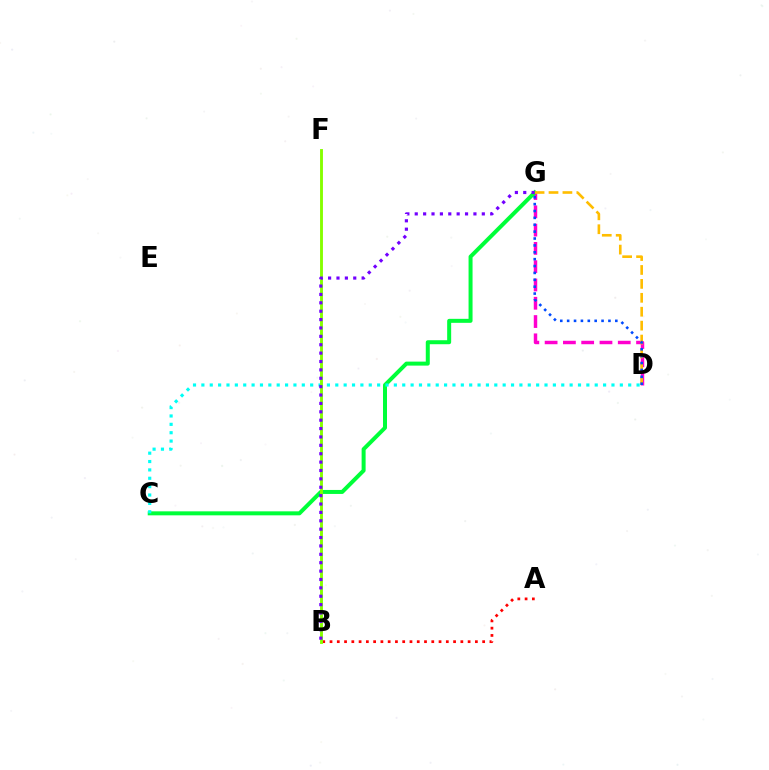{('A', 'B'): [{'color': '#ff0000', 'line_style': 'dotted', 'thickness': 1.97}], ('D', 'G'): [{'color': '#ff00cf', 'line_style': 'dashed', 'thickness': 2.48}, {'color': '#ffbd00', 'line_style': 'dashed', 'thickness': 1.89}, {'color': '#004bff', 'line_style': 'dotted', 'thickness': 1.87}], ('C', 'G'): [{'color': '#00ff39', 'line_style': 'solid', 'thickness': 2.88}], ('C', 'D'): [{'color': '#00fff6', 'line_style': 'dotted', 'thickness': 2.27}], ('B', 'F'): [{'color': '#84ff00', 'line_style': 'solid', 'thickness': 2.08}], ('B', 'G'): [{'color': '#7200ff', 'line_style': 'dotted', 'thickness': 2.28}]}